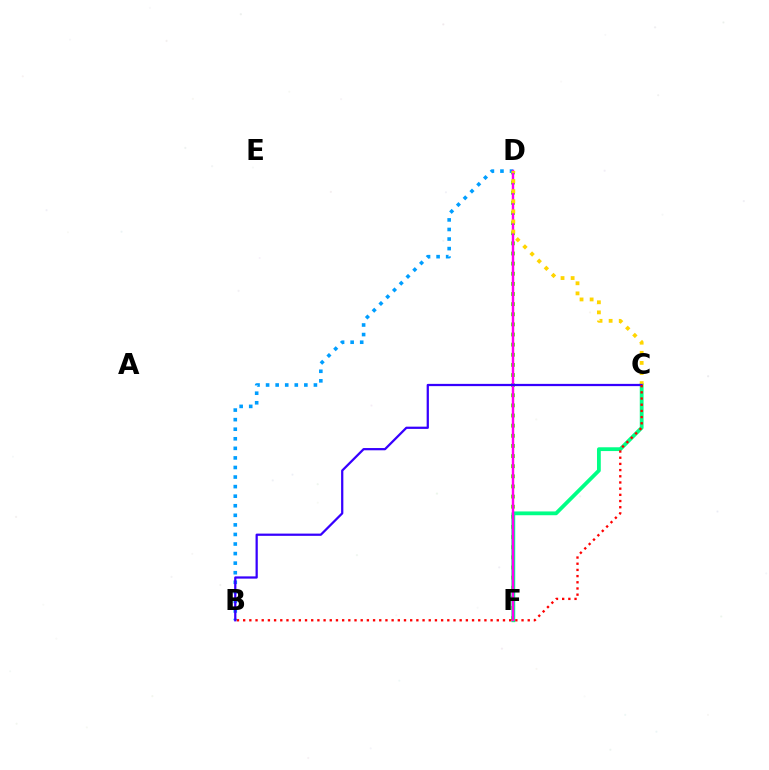{('D', 'F'): [{'color': '#4fff00', 'line_style': 'dotted', 'thickness': 2.75}, {'color': '#ff00ed', 'line_style': 'solid', 'thickness': 1.75}], ('B', 'D'): [{'color': '#009eff', 'line_style': 'dotted', 'thickness': 2.6}], ('C', 'F'): [{'color': '#00ff86', 'line_style': 'solid', 'thickness': 2.73}], ('C', 'D'): [{'color': '#ffd500', 'line_style': 'dotted', 'thickness': 2.74}], ('B', 'C'): [{'color': '#3700ff', 'line_style': 'solid', 'thickness': 1.62}, {'color': '#ff0000', 'line_style': 'dotted', 'thickness': 1.68}]}